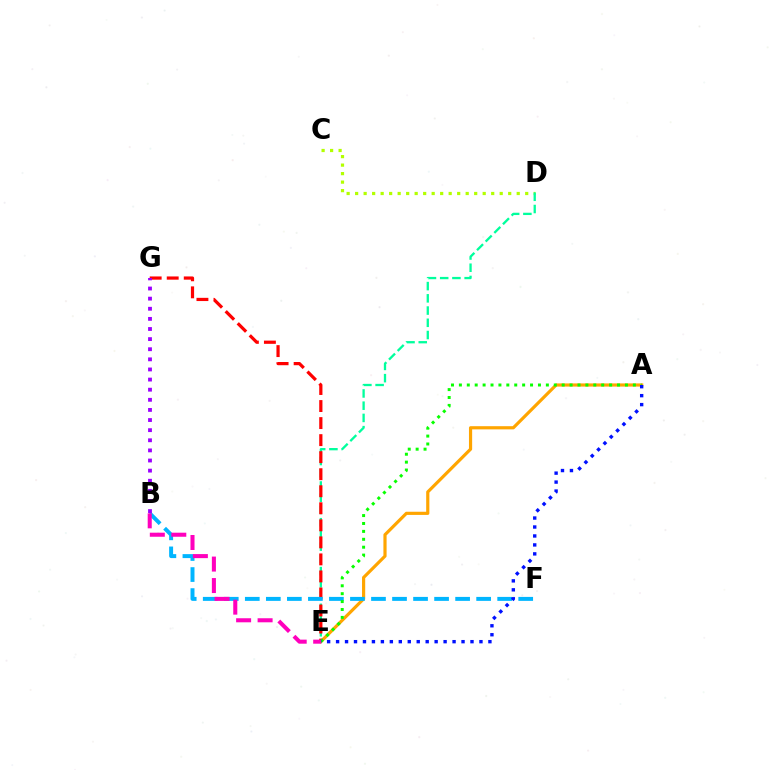{('C', 'D'): [{'color': '#b3ff00', 'line_style': 'dotted', 'thickness': 2.31}], ('D', 'E'): [{'color': '#00ff9d', 'line_style': 'dashed', 'thickness': 1.66}], ('A', 'E'): [{'color': '#ffa500', 'line_style': 'solid', 'thickness': 2.29}, {'color': '#08ff00', 'line_style': 'dotted', 'thickness': 2.15}, {'color': '#0010ff', 'line_style': 'dotted', 'thickness': 2.43}], ('E', 'G'): [{'color': '#ff0000', 'line_style': 'dashed', 'thickness': 2.31}], ('B', 'F'): [{'color': '#00b5ff', 'line_style': 'dashed', 'thickness': 2.86}], ('B', 'G'): [{'color': '#9b00ff', 'line_style': 'dotted', 'thickness': 2.75}], ('B', 'E'): [{'color': '#ff00bd', 'line_style': 'dashed', 'thickness': 2.92}]}